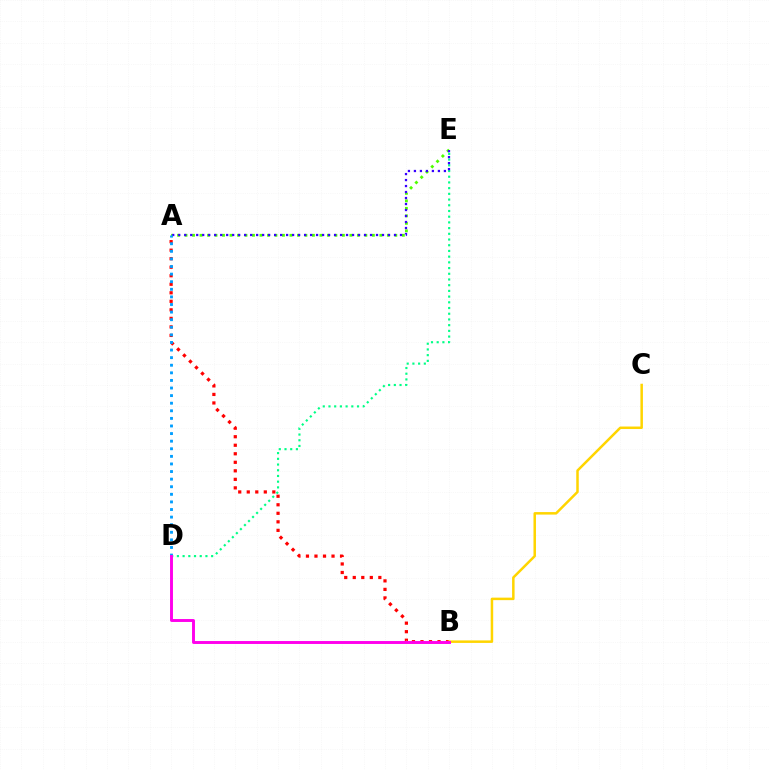{('A', 'E'): [{'color': '#4fff00', 'line_style': 'dotted', 'thickness': 2.04}, {'color': '#3700ff', 'line_style': 'dotted', 'thickness': 1.63}], ('A', 'B'): [{'color': '#ff0000', 'line_style': 'dotted', 'thickness': 2.32}], ('D', 'E'): [{'color': '#00ff86', 'line_style': 'dotted', 'thickness': 1.55}], ('B', 'C'): [{'color': '#ffd500', 'line_style': 'solid', 'thickness': 1.8}], ('A', 'D'): [{'color': '#009eff', 'line_style': 'dotted', 'thickness': 2.06}], ('B', 'D'): [{'color': '#ff00ed', 'line_style': 'solid', 'thickness': 2.1}]}